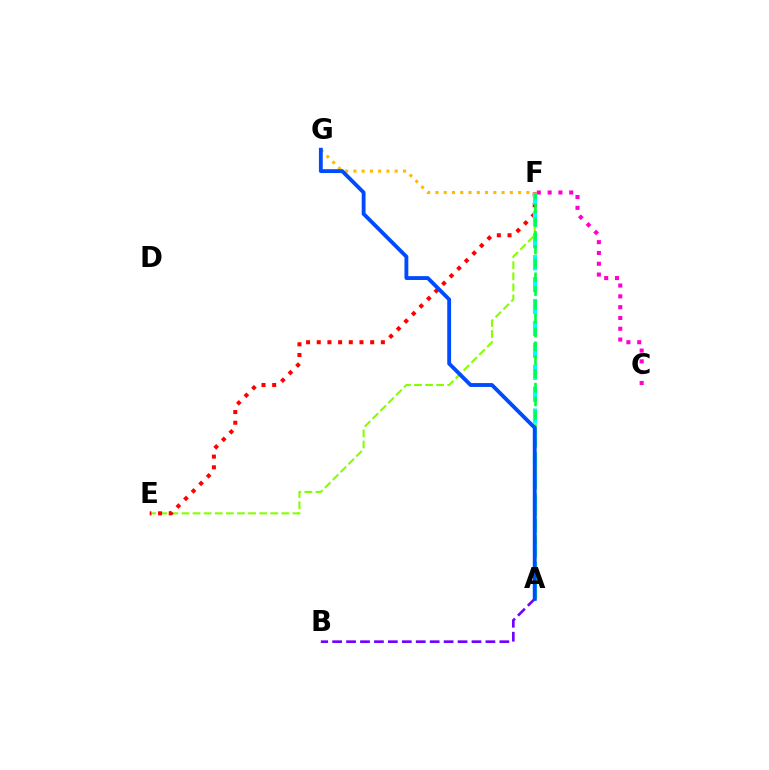{('F', 'G'): [{'color': '#ffbd00', 'line_style': 'dotted', 'thickness': 2.25}], ('E', 'F'): [{'color': '#84ff00', 'line_style': 'dashed', 'thickness': 1.51}, {'color': '#ff0000', 'line_style': 'dotted', 'thickness': 2.9}], ('C', 'F'): [{'color': '#ff00cf', 'line_style': 'dotted', 'thickness': 2.93}], ('A', 'B'): [{'color': '#7200ff', 'line_style': 'dashed', 'thickness': 1.89}], ('A', 'F'): [{'color': '#00fff6', 'line_style': 'dashed', 'thickness': 2.98}, {'color': '#00ff39', 'line_style': 'dashed', 'thickness': 1.87}], ('A', 'G'): [{'color': '#004bff', 'line_style': 'solid', 'thickness': 2.77}]}